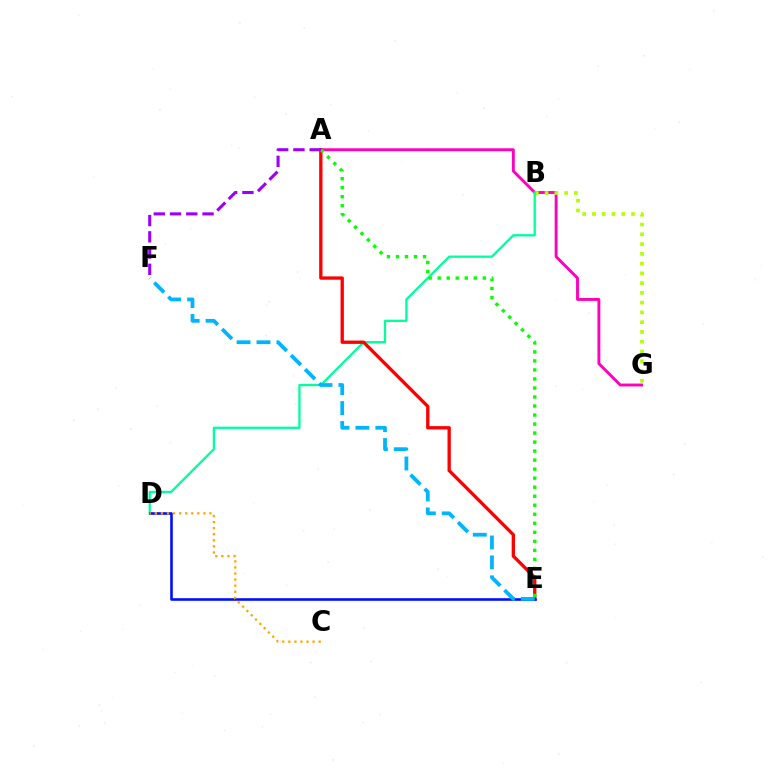{('A', 'G'): [{'color': '#ff00bd', 'line_style': 'solid', 'thickness': 2.08}], ('B', 'G'): [{'color': '#b3ff00', 'line_style': 'dotted', 'thickness': 2.65}], ('B', 'D'): [{'color': '#00ff9d', 'line_style': 'solid', 'thickness': 1.66}], ('A', 'E'): [{'color': '#ff0000', 'line_style': 'solid', 'thickness': 2.39}, {'color': '#08ff00', 'line_style': 'dotted', 'thickness': 2.45}], ('A', 'F'): [{'color': '#9b00ff', 'line_style': 'dashed', 'thickness': 2.21}], ('D', 'E'): [{'color': '#0010ff', 'line_style': 'solid', 'thickness': 1.89}], ('C', 'D'): [{'color': '#ffa500', 'line_style': 'dotted', 'thickness': 1.65}], ('E', 'F'): [{'color': '#00b5ff', 'line_style': 'dashed', 'thickness': 2.71}]}